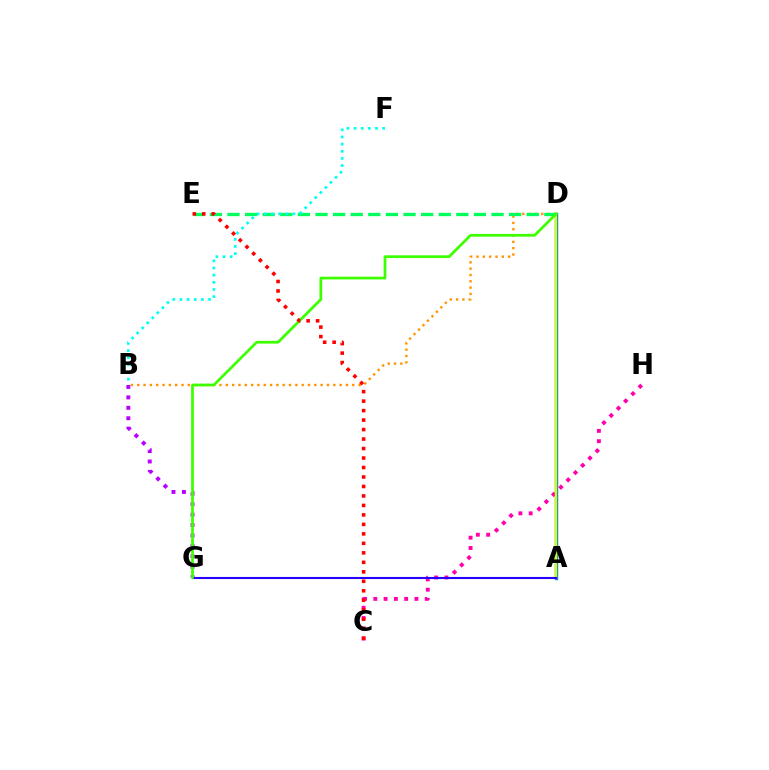{('B', 'D'): [{'color': '#ff9400', 'line_style': 'dotted', 'thickness': 1.72}], ('C', 'H'): [{'color': '#ff00ac', 'line_style': 'dotted', 'thickness': 2.79}], ('A', 'D'): [{'color': '#0074ff', 'line_style': 'solid', 'thickness': 2.44}, {'color': '#d1ff00', 'line_style': 'solid', 'thickness': 1.75}], ('B', 'G'): [{'color': '#b900ff', 'line_style': 'dotted', 'thickness': 2.83}], ('D', 'E'): [{'color': '#00ff5c', 'line_style': 'dashed', 'thickness': 2.39}], ('A', 'G'): [{'color': '#2500ff', 'line_style': 'solid', 'thickness': 1.51}], ('B', 'F'): [{'color': '#00fff6', 'line_style': 'dotted', 'thickness': 1.94}], ('D', 'G'): [{'color': '#3dff00', 'line_style': 'solid', 'thickness': 1.97}], ('C', 'E'): [{'color': '#ff0000', 'line_style': 'dotted', 'thickness': 2.58}]}